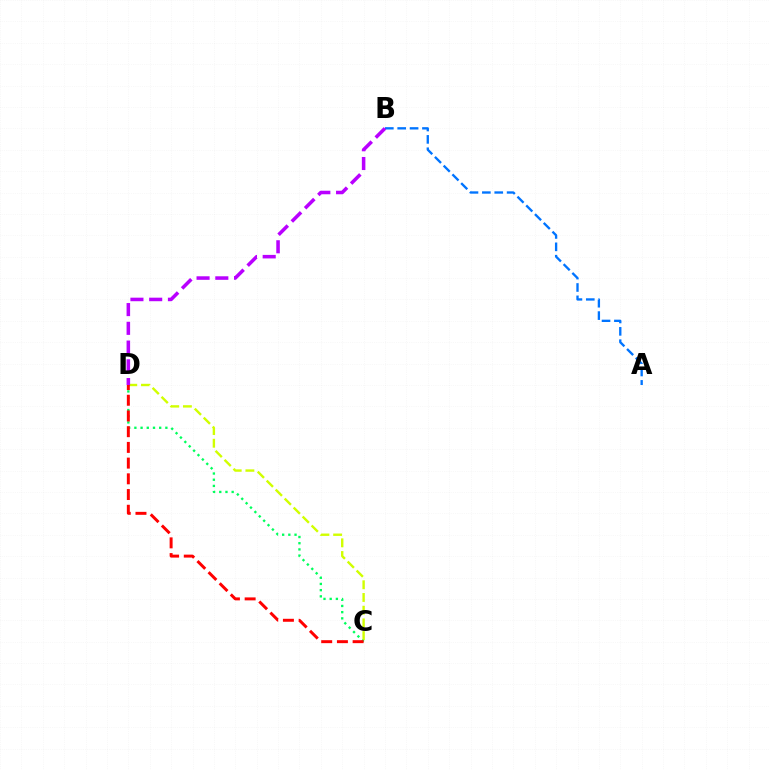{('A', 'B'): [{'color': '#0074ff', 'line_style': 'dashed', 'thickness': 1.68}], ('C', 'D'): [{'color': '#d1ff00', 'line_style': 'dashed', 'thickness': 1.73}, {'color': '#00ff5c', 'line_style': 'dotted', 'thickness': 1.68}, {'color': '#ff0000', 'line_style': 'dashed', 'thickness': 2.13}], ('B', 'D'): [{'color': '#b900ff', 'line_style': 'dashed', 'thickness': 2.55}]}